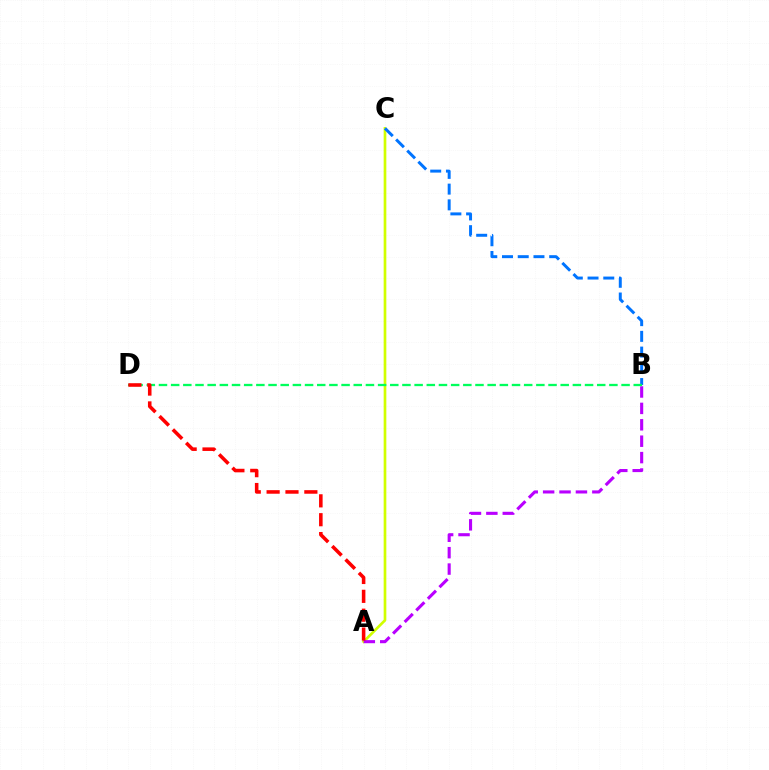{('A', 'C'): [{'color': '#d1ff00', 'line_style': 'solid', 'thickness': 1.93}], ('A', 'B'): [{'color': '#b900ff', 'line_style': 'dashed', 'thickness': 2.23}], ('B', 'C'): [{'color': '#0074ff', 'line_style': 'dashed', 'thickness': 2.14}], ('B', 'D'): [{'color': '#00ff5c', 'line_style': 'dashed', 'thickness': 1.65}], ('A', 'D'): [{'color': '#ff0000', 'line_style': 'dashed', 'thickness': 2.56}]}